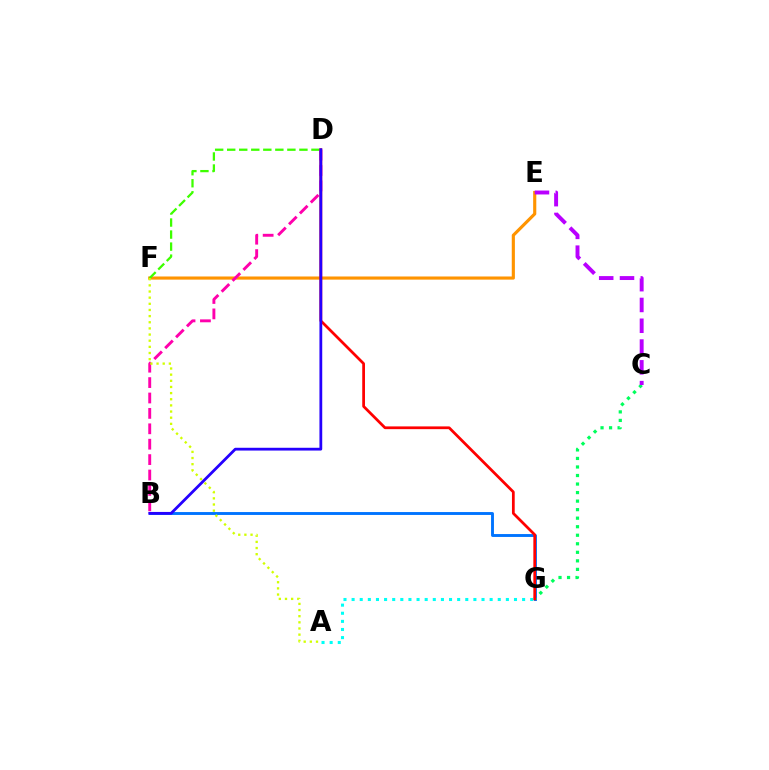{('B', 'G'): [{'color': '#0074ff', 'line_style': 'solid', 'thickness': 2.08}], ('E', 'F'): [{'color': '#ff9400', 'line_style': 'solid', 'thickness': 2.26}], ('A', 'G'): [{'color': '#00fff6', 'line_style': 'dotted', 'thickness': 2.21}], ('C', 'G'): [{'color': '#00ff5c', 'line_style': 'dotted', 'thickness': 2.32}], ('D', 'F'): [{'color': '#3dff00', 'line_style': 'dashed', 'thickness': 1.64}], ('C', 'E'): [{'color': '#b900ff', 'line_style': 'dashed', 'thickness': 2.82}], ('D', 'G'): [{'color': '#ff0000', 'line_style': 'solid', 'thickness': 1.98}], ('B', 'D'): [{'color': '#ff00ac', 'line_style': 'dashed', 'thickness': 2.09}, {'color': '#2500ff', 'line_style': 'solid', 'thickness': 2.0}], ('A', 'F'): [{'color': '#d1ff00', 'line_style': 'dotted', 'thickness': 1.67}]}